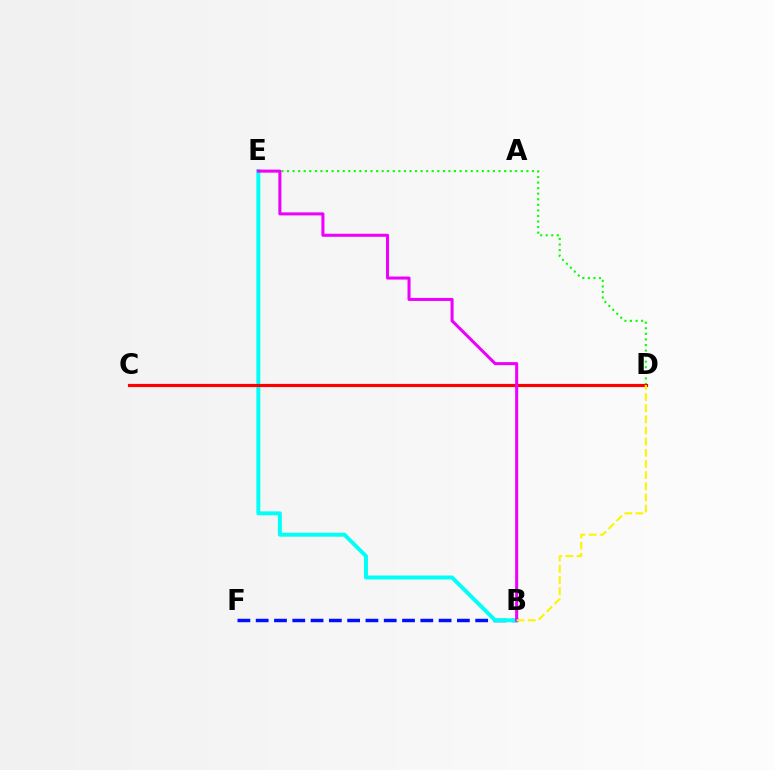{('B', 'F'): [{'color': '#0010ff', 'line_style': 'dashed', 'thickness': 2.48}], ('B', 'E'): [{'color': '#00fff6', 'line_style': 'solid', 'thickness': 2.84}, {'color': '#ee00ff', 'line_style': 'solid', 'thickness': 2.19}], ('D', 'E'): [{'color': '#08ff00', 'line_style': 'dotted', 'thickness': 1.51}], ('C', 'D'): [{'color': '#ff0000', 'line_style': 'solid', 'thickness': 2.26}], ('B', 'D'): [{'color': '#fcf500', 'line_style': 'dashed', 'thickness': 1.51}]}